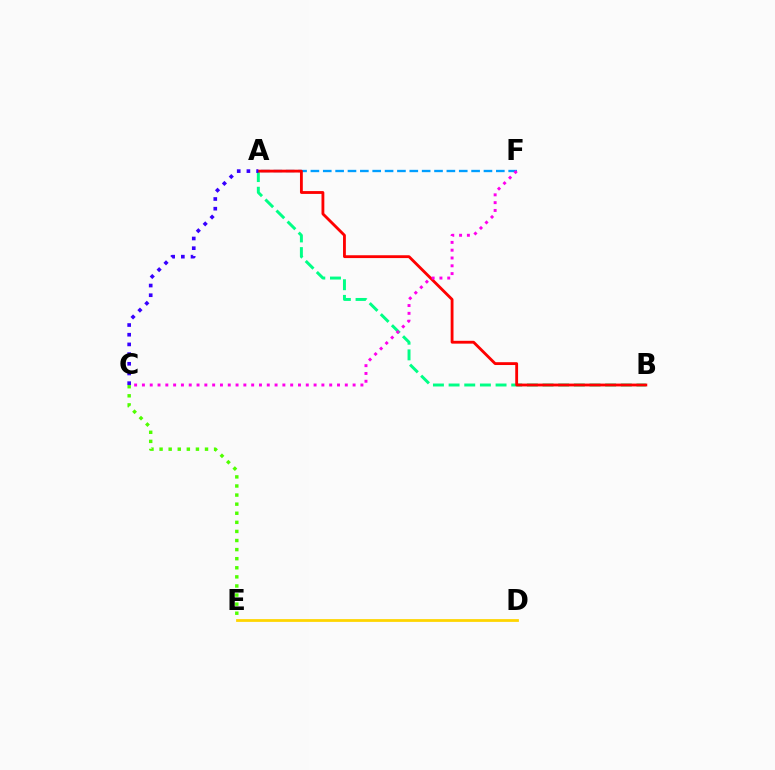{('C', 'E'): [{'color': '#4fff00', 'line_style': 'dotted', 'thickness': 2.47}], ('A', 'F'): [{'color': '#009eff', 'line_style': 'dashed', 'thickness': 1.68}], ('A', 'B'): [{'color': '#00ff86', 'line_style': 'dashed', 'thickness': 2.13}, {'color': '#ff0000', 'line_style': 'solid', 'thickness': 2.04}], ('D', 'E'): [{'color': '#ffd500', 'line_style': 'solid', 'thickness': 2.0}], ('C', 'F'): [{'color': '#ff00ed', 'line_style': 'dotted', 'thickness': 2.12}], ('A', 'C'): [{'color': '#3700ff', 'line_style': 'dotted', 'thickness': 2.63}]}